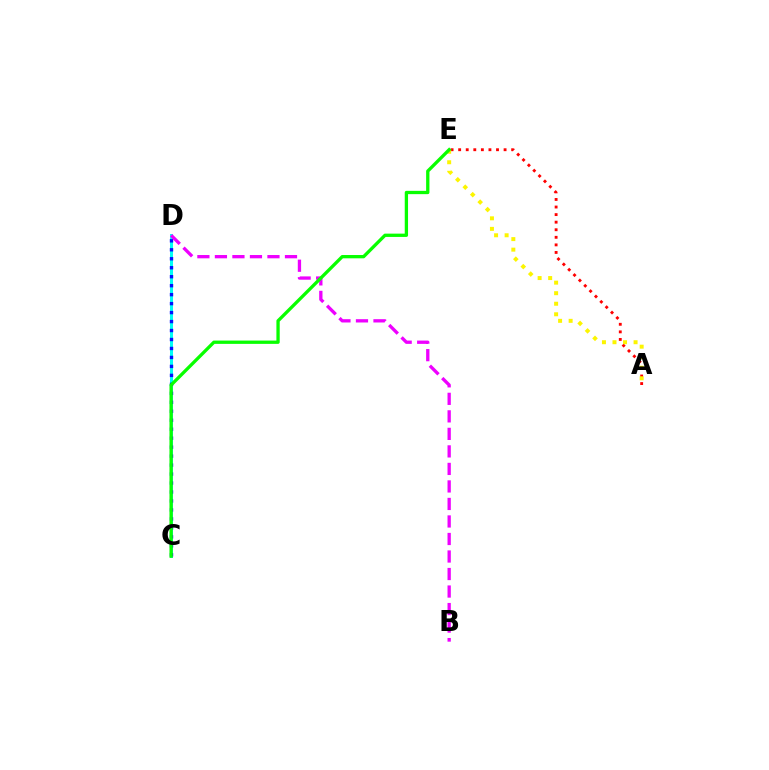{('A', 'E'): [{'color': '#ff0000', 'line_style': 'dotted', 'thickness': 2.06}, {'color': '#fcf500', 'line_style': 'dotted', 'thickness': 2.86}], ('C', 'D'): [{'color': '#00fff6', 'line_style': 'solid', 'thickness': 2.16}, {'color': '#0010ff', 'line_style': 'dotted', 'thickness': 2.44}], ('B', 'D'): [{'color': '#ee00ff', 'line_style': 'dashed', 'thickness': 2.38}], ('C', 'E'): [{'color': '#08ff00', 'line_style': 'solid', 'thickness': 2.38}]}